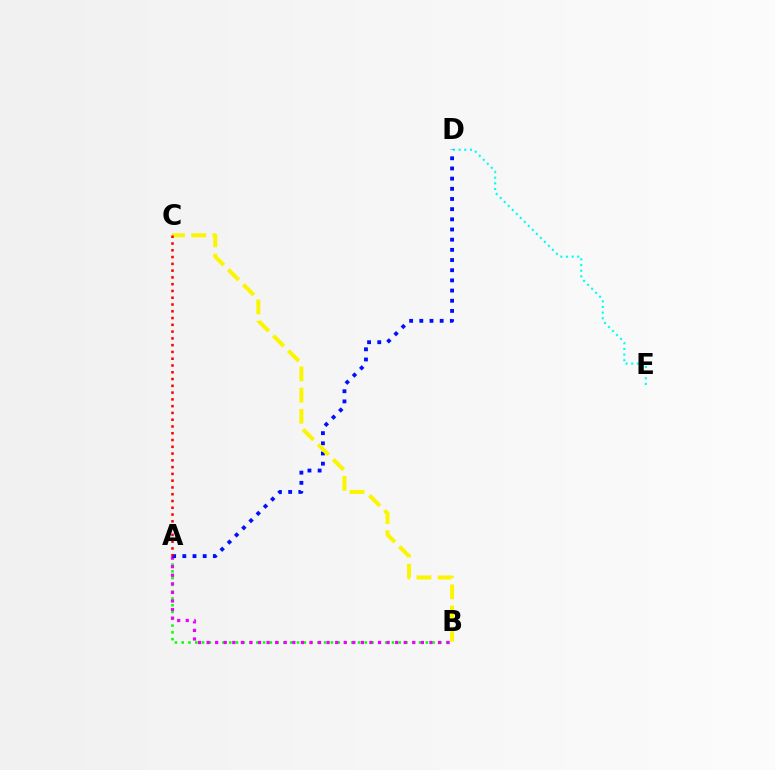{('D', 'E'): [{'color': '#00fff6', 'line_style': 'dotted', 'thickness': 1.54}], ('A', 'B'): [{'color': '#08ff00', 'line_style': 'dotted', 'thickness': 1.84}, {'color': '#ee00ff', 'line_style': 'dotted', 'thickness': 2.33}], ('A', 'D'): [{'color': '#0010ff', 'line_style': 'dotted', 'thickness': 2.76}], ('B', 'C'): [{'color': '#fcf500', 'line_style': 'dashed', 'thickness': 2.88}], ('A', 'C'): [{'color': '#ff0000', 'line_style': 'dotted', 'thickness': 1.84}]}